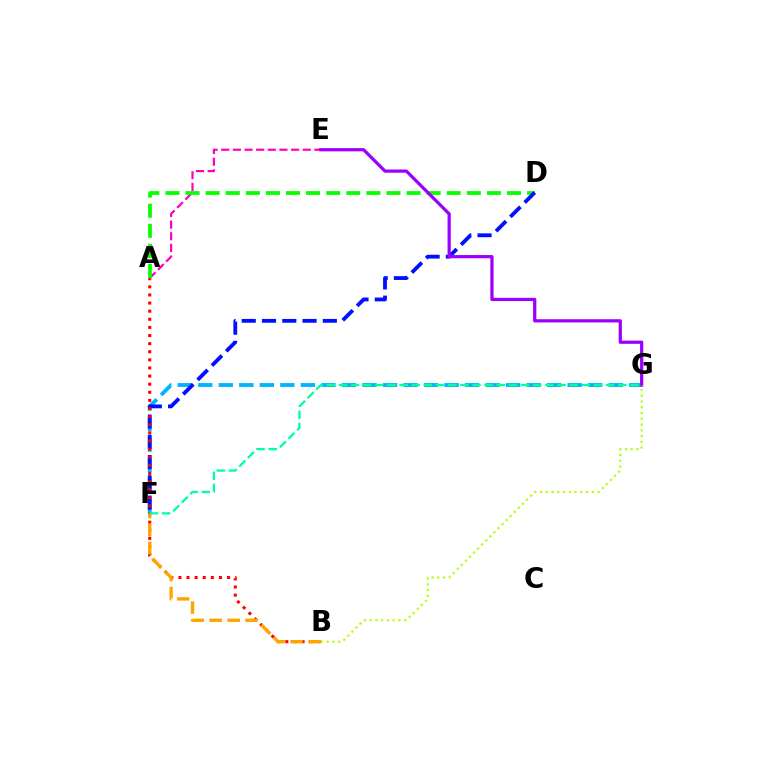{('F', 'G'): [{'color': '#00b5ff', 'line_style': 'dashed', 'thickness': 2.79}, {'color': '#00ff9d', 'line_style': 'dashed', 'thickness': 1.65}], ('A', 'E'): [{'color': '#ff00bd', 'line_style': 'dashed', 'thickness': 1.58}], ('A', 'D'): [{'color': '#08ff00', 'line_style': 'dashed', 'thickness': 2.73}], ('D', 'F'): [{'color': '#0010ff', 'line_style': 'dashed', 'thickness': 2.75}], ('A', 'B'): [{'color': '#ff0000', 'line_style': 'dotted', 'thickness': 2.2}], ('B', 'F'): [{'color': '#ffa500', 'line_style': 'dashed', 'thickness': 2.44}], ('E', 'G'): [{'color': '#9b00ff', 'line_style': 'solid', 'thickness': 2.33}], ('B', 'G'): [{'color': '#b3ff00', 'line_style': 'dotted', 'thickness': 1.56}]}